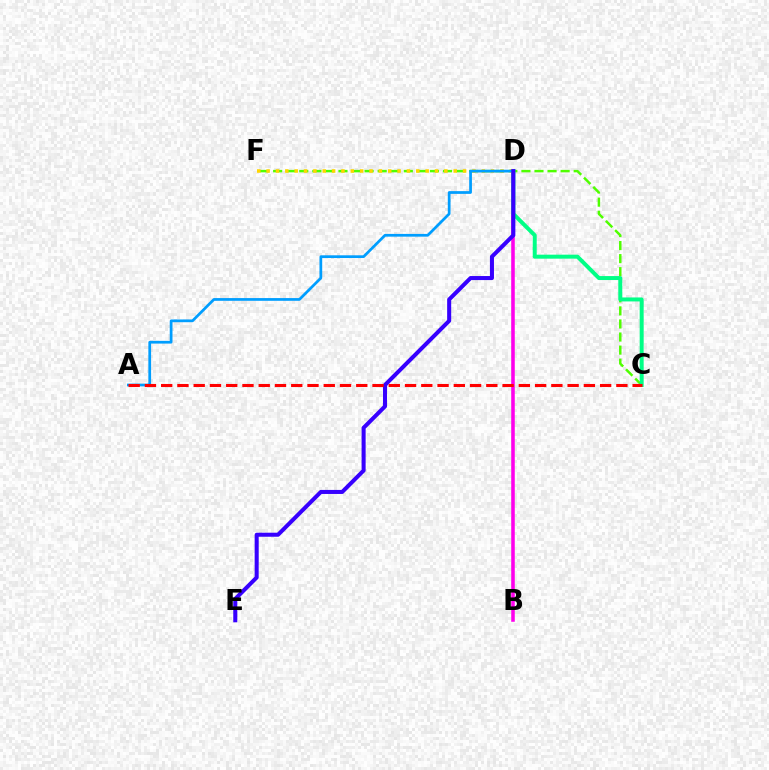{('B', 'D'): [{'color': '#ff00ed', 'line_style': 'solid', 'thickness': 2.56}], ('C', 'F'): [{'color': '#4fff00', 'line_style': 'dashed', 'thickness': 1.78}], ('C', 'D'): [{'color': '#00ff86', 'line_style': 'solid', 'thickness': 2.86}], ('D', 'F'): [{'color': '#ffd500', 'line_style': 'dotted', 'thickness': 2.54}], ('A', 'D'): [{'color': '#009eff', 'line_style': 'solid', 'thickness': 1.97}], ('D', 'E'): [{'color': '#3700ff', 'line_style': 'solid', 'thickness': 2.91}], ('A', 'C'): [{'color': '#ff0000', 'line_style': 'dashed', 'thickness': 2.21}]}